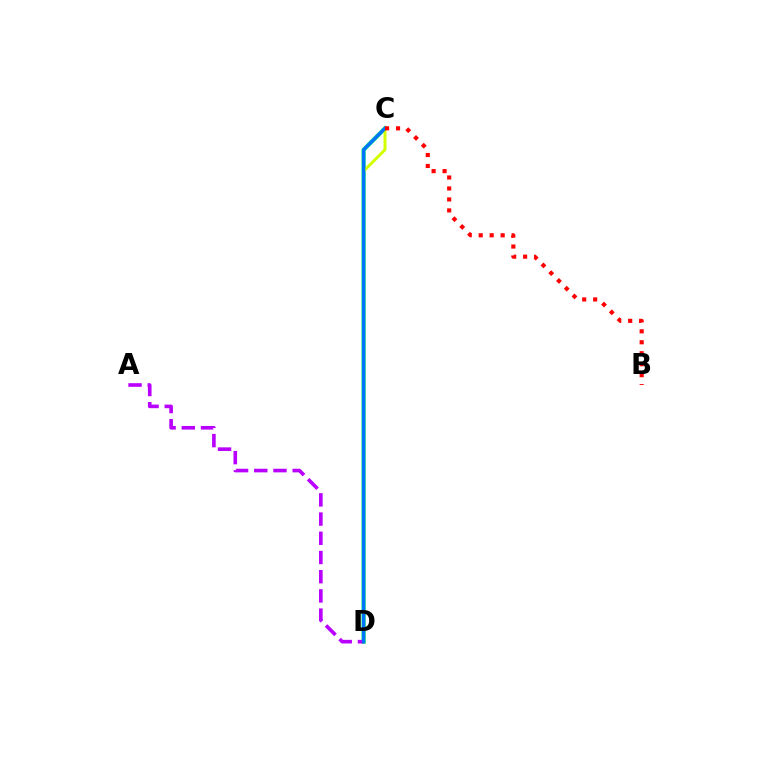{('C', 'D'): [{'color': '#00ff5c', 'line_style': 'solid', 'thickness': 2.98}, {'color': '#d1ff00', 'line_style': 'solid', 'thickness': 2.15}, {'color': '#0074ff', 'line_style': 'solid', 'thickness': 2.46}], ('A', 'D'): [{'color': '#b900ff', 'line_style': 'dashed', 'thickness': 2.61}], ('B', 'C'): [{'color': '#ff0000', 'line_style': 'dotted', 'thickness': 2.98}]}